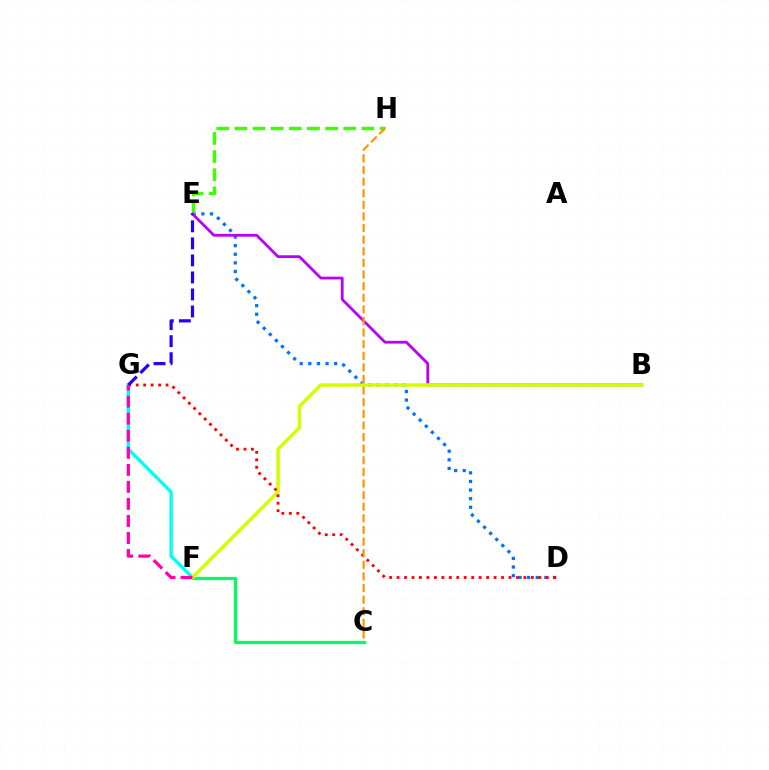{('D', 'E'): [{'color': '#0074ff', 'line_style': 'dotted', 'thickness': 2.34}], ('C', 'F'): [{'color': '#00ff5c', 'line_style': 'solid', 'thickness': 2.34}], ('E', 'H'): [{'color': '#3dff00', 'line_style': 'dashed', 'thickness': 2.47}], ('B', 'E'): [{'color': '#b900ff', 'line_style': 'solid', 'thickness': 2.01}], ('F', 'G'): [{'color': '#00fff6', 'line_style': 'solid', 'thickness': 2.44}, {'color': '#ff00ac', 'line_style': 'dashed', 'thickness': 2.32}], ('B', 'F'): [{'color': '#d1ff00', 'line_style': 'solid', 'thickness': 2.5}], ('D', 'G'): [{'color': '#ff0000', 'line_style': 'dotted', 'thickness': 2.03}], ('E', 'G'): [{'color': '#2500ff', 'line_style': 'dashed', 'thickness': 2.31}], ('C', 'H'): [{'color': '#ff9400', 'line_style': 'dashed', 'thickness': 1.58}]}